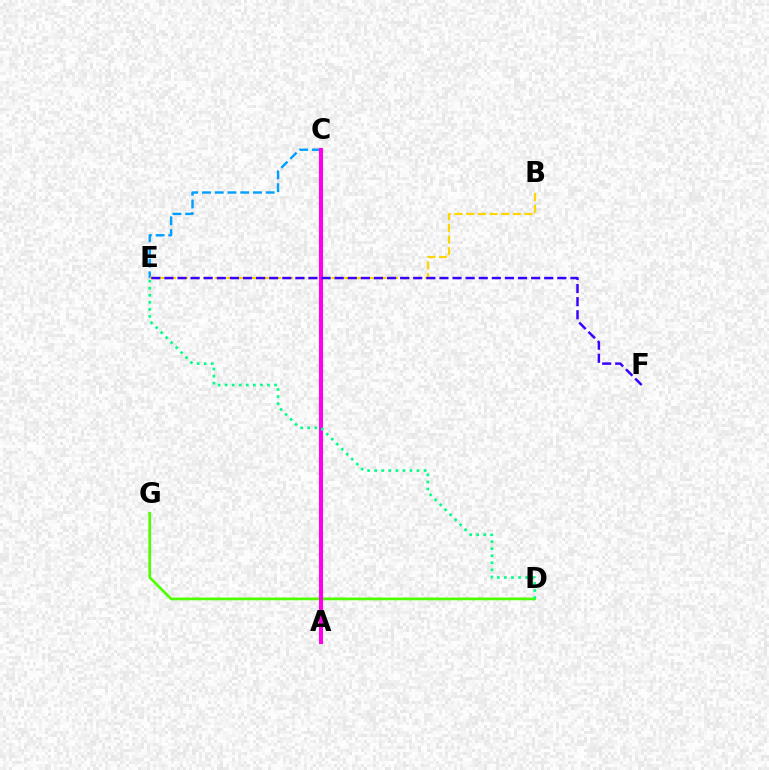{('C', 'E'): [{'color': '#009eff', 'line_style': 'dashed', 'thickness': 1.73}], ('B', 'E'): [{'color': '#ffd500', 'line_style': 'dashed', 'thickness': 1.59}], ('D', 'G'): [{'color': '#4fff00', 'line_style': 'solid', 'thickness': 1.95}], ('A', 'C'): [{'color': '#ff0000', 'line_style': 'dashed', 'thickness': 2.14}, {'color': '#ff00ed', 'line_style': 'solid', 'thickness': 2.94}], ('E', 'F'): [{'color': '#3700ff', 'line_style': 'dashed', 'thickness': 1.78}], ('D', 'E'): [{'color': '#00ff86', 'line_style': 'dotted', 'thickness': 1.92}]}